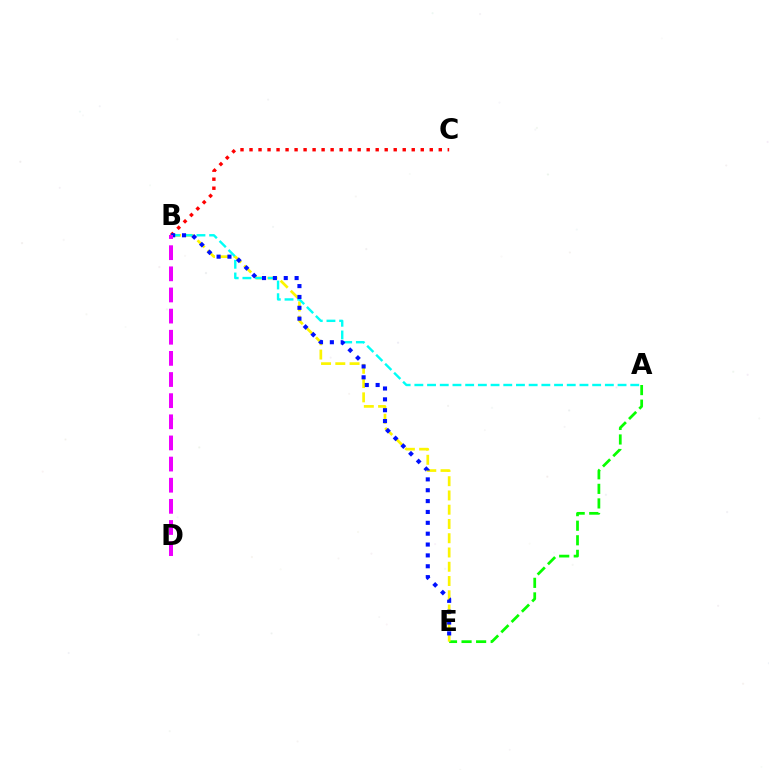{('A', 'E'): [{'color': '#08ff00', 'line_style': 'dashed', 'thickness': 1.98}], ('B', 'C'): [{'color': '#ff0000', 'line_style': 'dotted', 'thickness': 2.45}], ('B', 'E'): [{'color': '#fcf500', 'line_style': 'dashed', 'thickness': 1.94}, {'color': '#0010ff', 'line_style': 'dotted', 'thickness': 2.95}], ('A', 'B'): [{'color': '#00fff6', 'line_style': 'dashed', 'thickness': 1.73}], ('B', 'D'): [{'color': '#ee00ff', 'line_style': 'dashed', 'thickness': 2.87}]}